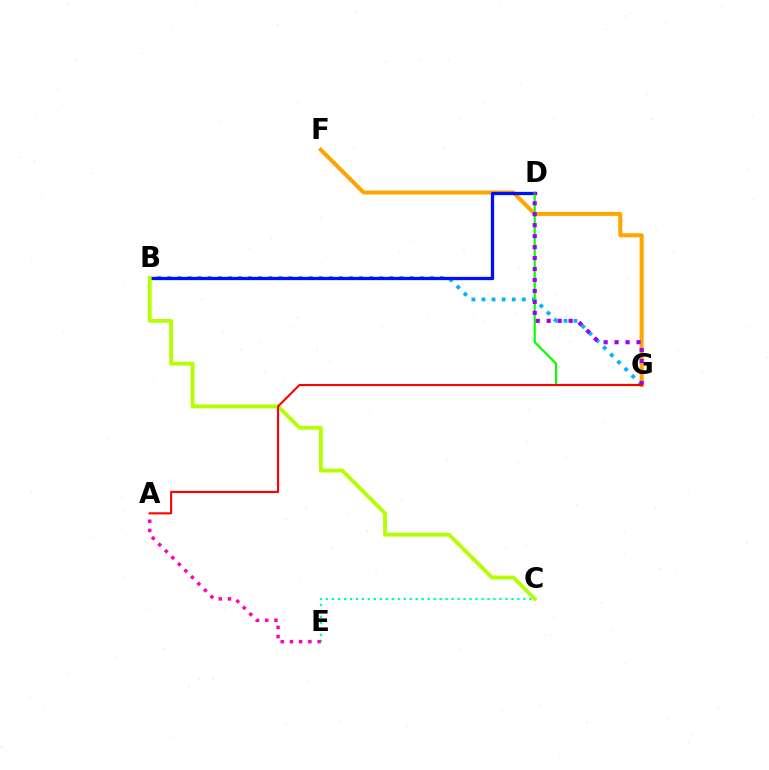{('B', 'G'): [{'color': '#00b5ff', 'line_style': 'dotted', 'thickness': 2.74}], ('F', 'G'): [{'color': '#ffa500', 'line_style': 'solid', 'thickness': 2.91}], ('C', 'E'): [{'color': '#00ff9d', 'line_style': 'dotted', 'thickness': 1.63}], ('B', 'D'): [{'color': '#0010ff', 'line_style': 'solid', 'thickness': 2.37}], ('A', 'E'): [{'color': '#ff00bd', 'line_style': 'dotted', 'thickness': 2.5}], ('B', 'C'): [{'color': '#b3ff00', 'line_style': 'solid', 'thickness': 2.76}], ('D', 'G'): [{'color': '#08ff00', 'line_style': 'solid', 'thickness': 1.59}, {'color': '#9b00ff', 'line_style': 'dotted', 'thickness': 2.98}], ('A', 'G'): [{'color': '#ff0000', 'line_style': 'solid', 'thickness': 1.51}]}